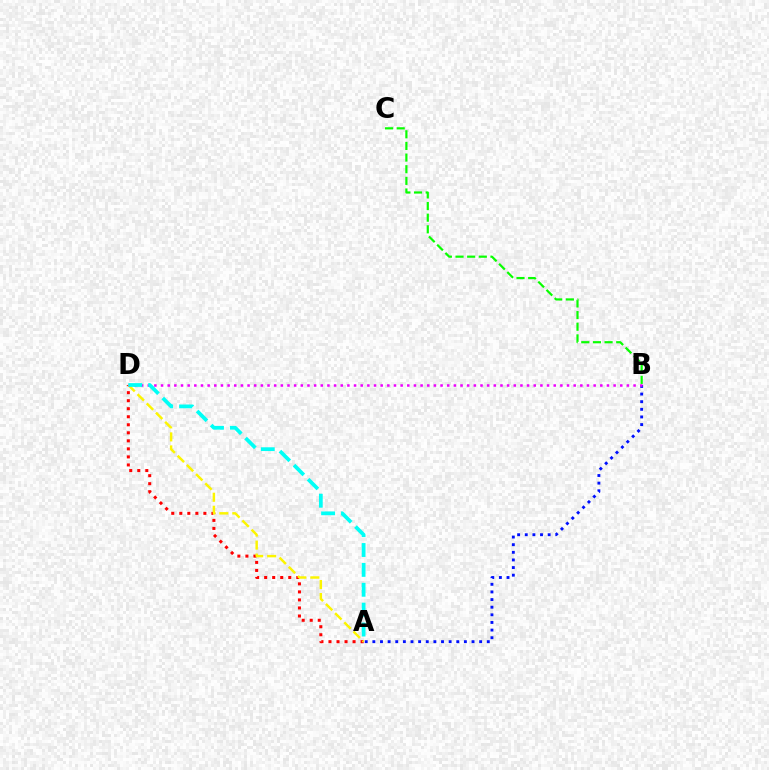{('A', 'B'): [{'color': '#0010ff', 'line_style': 'dotted', 'thickness': 2.07}], ('B', 'C'): [{'color': '#08ff00', 'line_style': 'dashed', 'thickness': 1.58}], ('A', 'D'): [{'color': '#ff0000', 'line_style': 'dotted', 'thickness': 2.18}, {'color': '#fcf500', 'line_style': 'dashed', 'thickness': 1.77}, {'color': '#00fff6', 'line_style': 'dashed', 'thickness': 2.7}], ('B', 'D'): [{'color': '#ee00ff', 'line_style': 'dotted', 'thickness': 1.81}]}